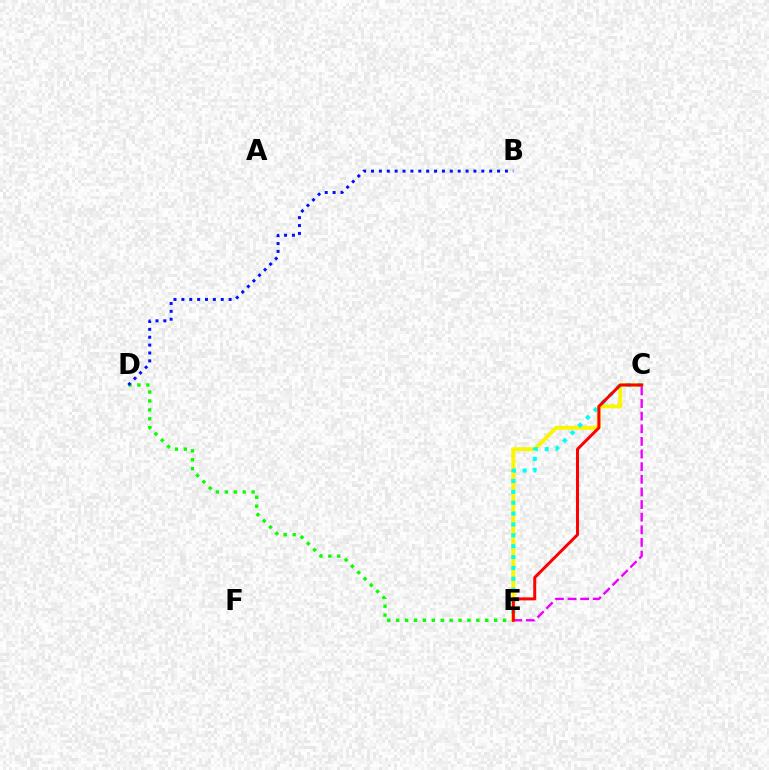{('D', 'E'): [{'color': '#08ff00', 'line_style': 'dotted', 'thickness': 2.42}], ('C', 'E'): [{'color': '#fcf500', 'line_style': 'solid', 'thickness': 2.83}, {'color': '#00fff6', 'line_style': 'dotted', 'thickness': 2.95}, {'color': '#ee00ff', 'line_style': 'dashed', 'thickness': 1.72}, {'color': '#ff0000', 'line_style': 'solid', 'thickness': 2.15}], ('B', 'D'): [{'color': '#0010ff', 'line_style': 'dotted', 'thickness': 2.14}]}